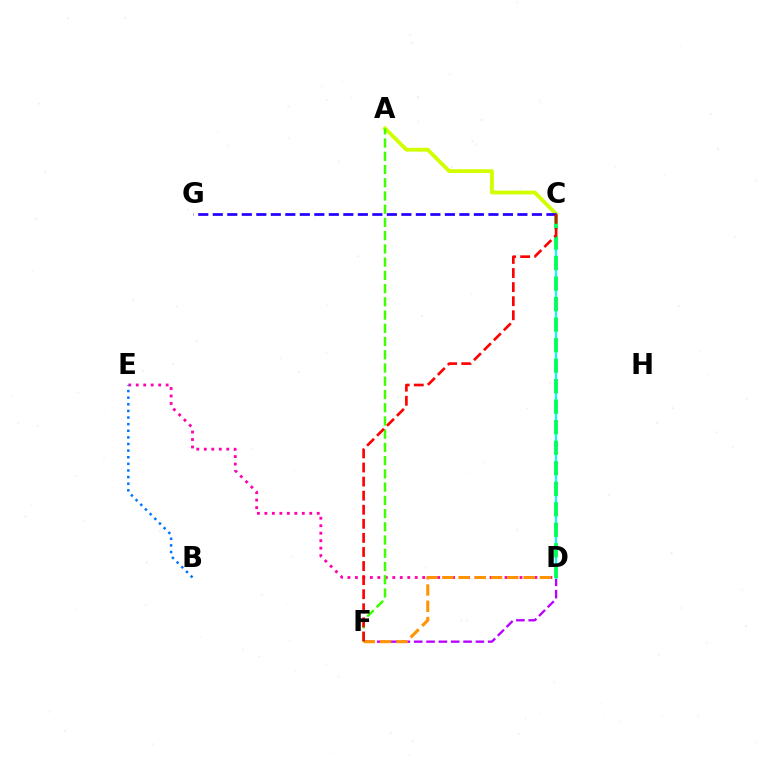{('A', 'C'): [{'color': '#d1ff00', 'line_style': 'solid', 'thickness': 2.76}], ('D', 'E'): [{'color': '#ff00ac', 'line_style': 'dotted', 'thickness': 2.03}], ('D', 'F'): [{'color': '#b900ff', 'line_style': 'dashed', 'thickness': 1.68}, {'color': '#ff9400', 'line_style': 'dashed', 'thickness': 2.21}], ('C', 'D'): [{'color': '#00fff6', 'line_style': 'solid', 'thickness': 1.51}, {'color': '#00ff5c', 'line_style': 'dashed', 'thickness': 2.79}], ('A', 'F'): [{'color': '#3dff00', 'line_style': 'dashed', 'thickness': 1.8}], ('B', 'E'): [{'color': '#0074ff', 'line_style': 'dotted', 'thickness': 1.8}], ('C', 'G'): [{'color': '#2500ff', 'line_style': 'dashed', 'thickness': 1.97}], ('C', 'F'): [{'color': '#ff0000', 'line_style': 'dashed', 'thickness': 1.91}]}